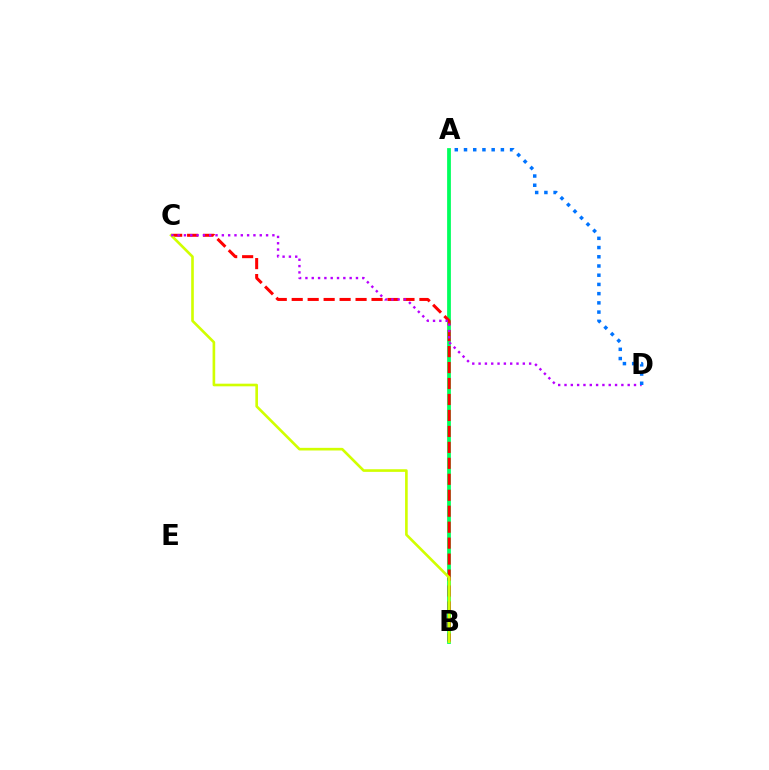{('A', 'B'): [{'color': '#00ff5c', 'line_style': 'solid', 'thickness': 2.71}], ('B', 'C'): [{'color': '#ff0000', 'line_style': 'dashed', 'thickness': 2.17}, {'color': '#d1ff00', 'line_style': 'solid', 'thickness': 1.9}], ('C', 'D'): [{'color': '#b900ff', 'line_style': 'dotted', 'thickness': 1.72}], ('A', 'D'): [{'color': '#0074ff', 'line_style': 'dotted', 'thickness': 2.51}]}